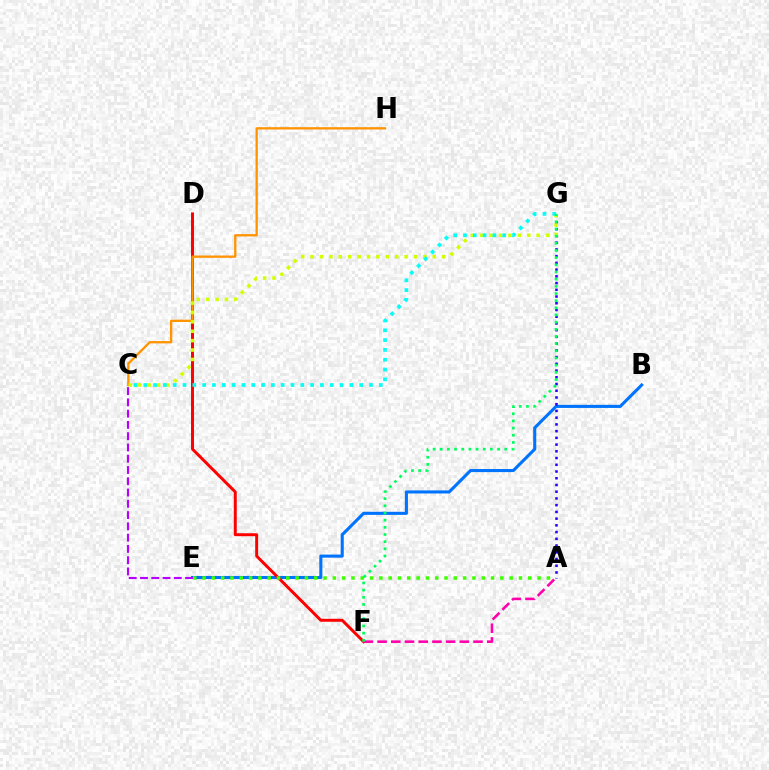{('B', 'E'): [{'color': '#0074ff', 'line_style': 'solid', 'thickness': 2.22}], ('A', 'G'): [{'color': '#2500ff', 'line_style': 'dotted', 'thickness': 1.83}], ('D', 'F'): [{'color': '#ff0000', 'line_style': 'solid', 'thickness': 2.12}], ('A', 'F'): [{'color': '#ff00ac', 'line_style': 'dashed', 'thickness': 1.86}], ('C', 'H'): [{'color': '#ff9400', 'line_style': 'solid', 'thickness': 1.67}], ('C', 'G'): [{'color': '#d1ff00', 'line_style': 'dotted', 'thickness': 2.55}, {'color': '#00fff6', 'line_style': 'dotted', 'thickness': 2.67}], ('C', 'E'): [{'color': '#b900ff', 'line_style': 'dashed', 'thickness': 1.53}], ('A', 'E'): [{'color': '#3dff00', 'line_style': 'dotted', 'thickness': 2.53}], ('F', 'G'): [{'color': '#00ff5c', 'line_style': 'dotted', 'thickness': 1.95}]}